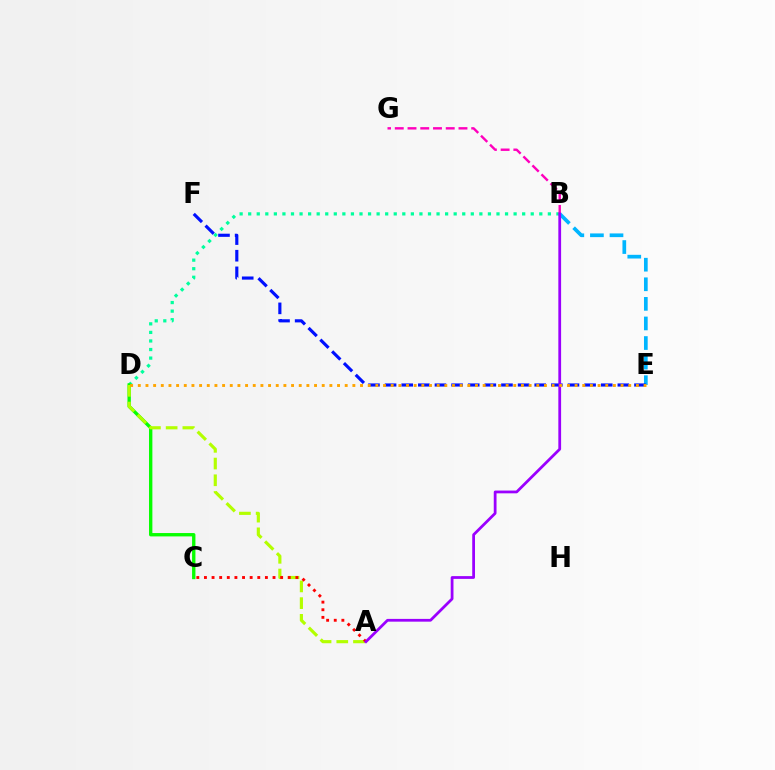{('B', 'E'): [{'color': '#00b5ff', 'line_style': 'dashed', 'thickness': 2.66}], ('B', 'D'): [{'color': '#00ff9d', 'line_style': 'dotted', 'thickness': 2.33}], ('C', 'D'): [{'color': '#08ff00', 'line_style': 'solid', 'thickness': 2.42}], ('A', 'D'): [{'color': '#b3ff00', 'line_style': 'dashed', 'thickness': 2.27}], ('B', 'G'): [{'color': '#ff00bd', 'line_style': 'dashed', 'thickness': 1.73}], ('A', 'C'): [{'color': '#ff0000', 'line_style': 'dotted', 'thickness': 2.07}], ('E', 'F'): [{'color': '#0010ff', 'line_style': 'dashed', 'thickness': 2.26}], ('A', 'B'): [{'color': '#9b00ff', 'line_style': 'solid', 'thickness': 1.99}], ('D', 'E'): [{'color': '#ffa500', 'line_style': 'dotted', 'thickness': 2.08}]}